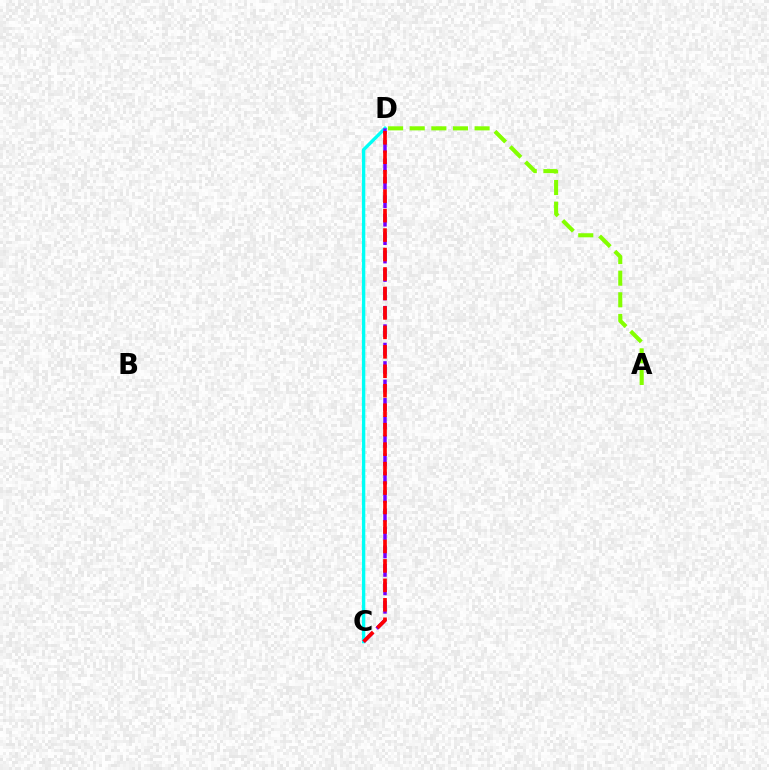{('C', 'D'): [{'color': '#00fff6', 'line_style': 'solid', 'thickness': 2.43}, {'color': '#7200ff', 'line_style': 'dashed', 'thickness': 2.5}, {'color': '#ff0000', 'line_style': 'dashed', 'thickness': 2.64}], ('A', 'D'): [{'color': '#84ff00', 'line_style': 'dashed', 'thickness': 2.94}]}